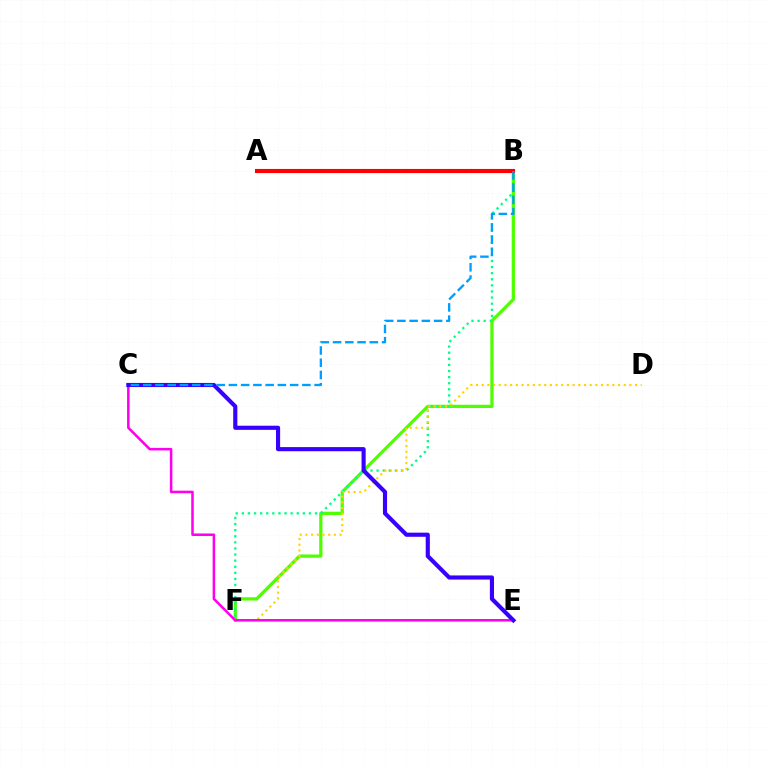{('B', 'F'): [{'color': '#4fff00', 'line_style': 'solid', 'thickness': 2.34}, {'color': '#00ff86', 'line_style': 'dotted', 'thickness': 1.66}], ('A', 'B'): [{'color': '#ff0000', 'line_style': 'solid', 'thickness': 2.96}], ('D', 'F'): [{'color': '#ffd500', 'line_style': 'dotted', 'thickness': 1.54}], ('C', 'E'): [{'color': '#ff00ed', 'line_style': 'solid', 'thickness': 1.82}, {'color': '#3700ff', 'line_style': 'solid', 'thickness': 2.97}], ('B', 'C'): [{'color': '#009eff', 'line_style': 'dashed', 'thickness': 1.66}]}